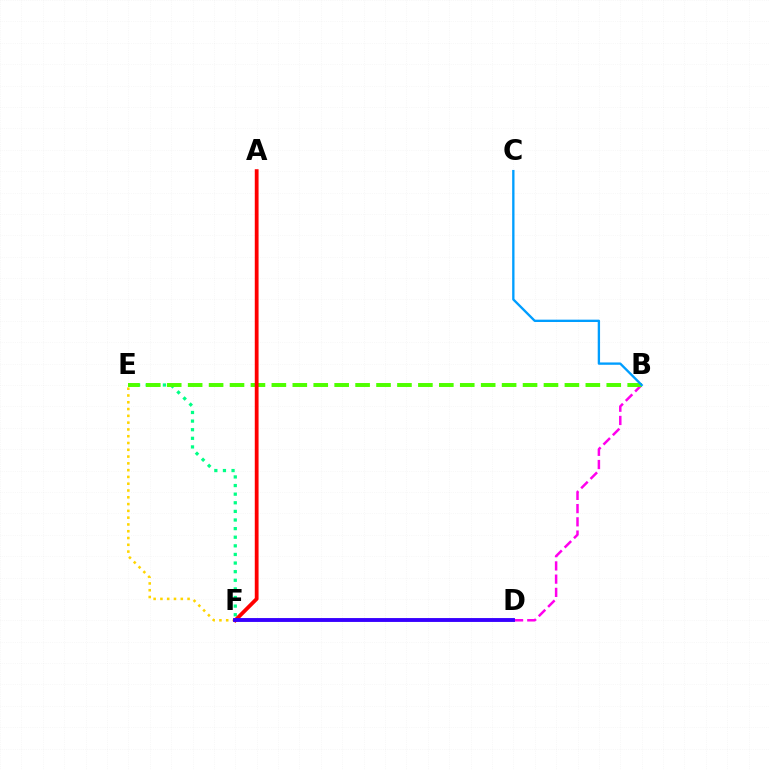{('E', 'F'): [{'color': '#00ff86', 'line_style': 'dotted', 'thickness': 2.34}, {'color': '#ffd500', 'line_style': 'dotted', 'thickness': 1.84}], ('B', 'D'): [{'color': '#ff00ed', 'line_style': 'dashed', 'thickness': 1.8}], ('B', 'E'): [{'color': '#4fff00', 'line_style': 'dashed', 'thickness': 2.84}], ('A', 'F'): [{'color': '#ff0000', 'line_style': 'solid', 'thickness': 2.73}], ('D', 'F'): [{'color': '#3700ff', 'line_style': 'solid', 'thickness': 2.79}], ('B', 'C'): [{'color': '#009eff', 'line_style': 'solid', 'thickness': 1.69}]}